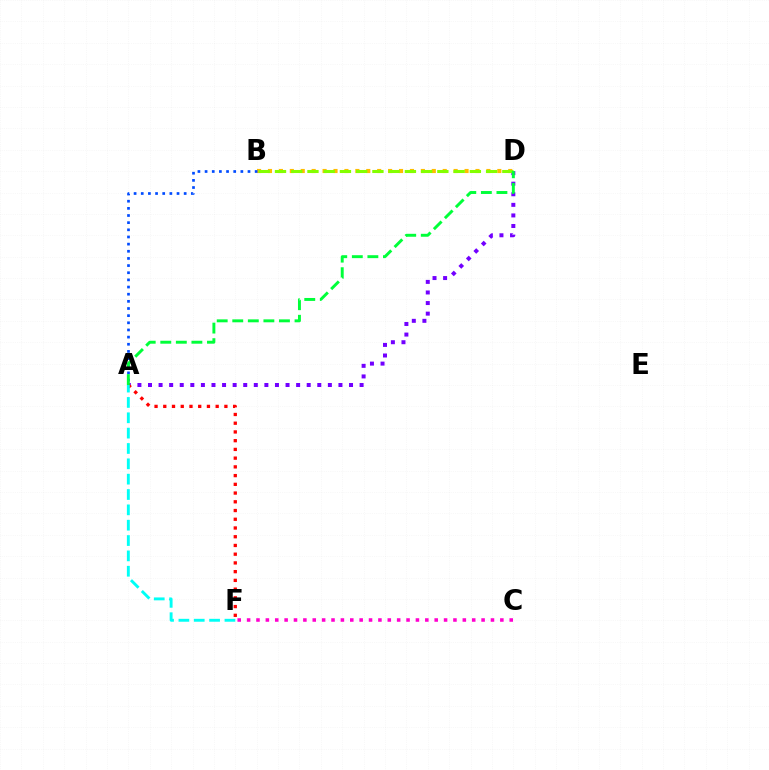{('B', 'D'): [{'color': '#ffbd00', 'line_style': 'dotted', 'thickness': 2.97}, {'color': '#84ff00', 'line_style': 'dashed', 'thickness': 2.21}], ('A', 'D'): [{'color': '#7200ff', 'line_style': 'dotted', 'thickness': 2.87}, {'color': '#00ff39', 'line_style': 'dashed', 'thickness': 2.11}], ('A', 'B'): [{'color': '#004bff', 'line_style': 'dotted', 'thickness': 1.94}], ('A', 'F'): [{'color': '#ff0000', 'line_style': 'dotted', 'thickness': 2.37}, {'color': '#00fff6', 'line_style': 'dashed', 'thickness': 2.08}], ('C', 'F'): [{'color': '#ff00cf', 'line_style': 'dotted', 'thickness': 2.55}]}